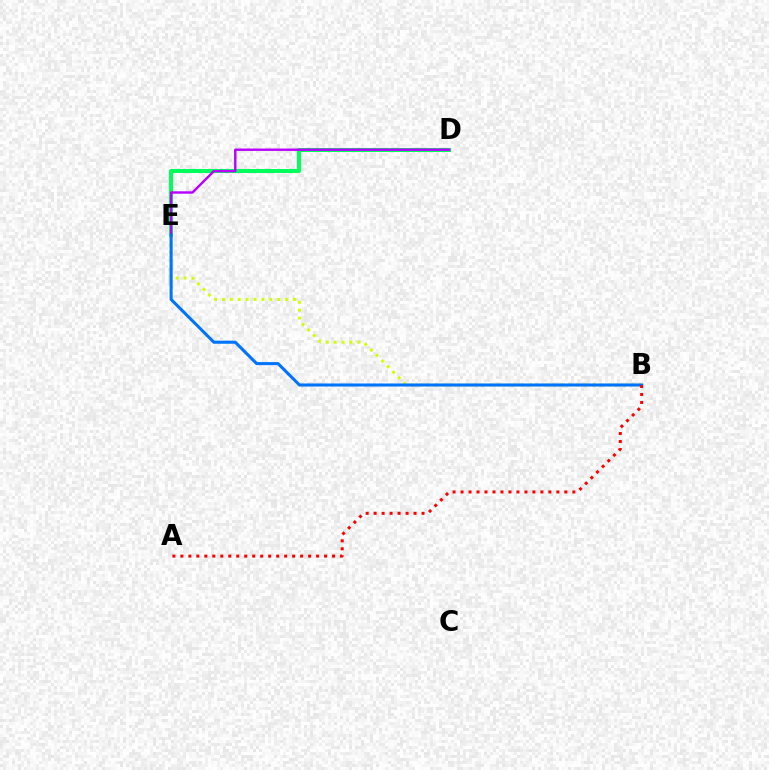{('D', 'E'): [{'color': '#00ff5c', 'line_style': 'solid', 'thickness': 2.9}, {'color': '#b900ff', 'line_style': 'solid', 'thickness': 1.73}], ('B', 'E'): [{'color': '#d1ff00', 'line_style': 'dotted', 'thickness': 2.14}, {'color': '#0074ff', 'line_style': 'solid', 'thickness': 2.2}], ('A', 'B'): [{'color': '#ff0000', 'line_style': 'dotted', 'thickness': 2.17}]}